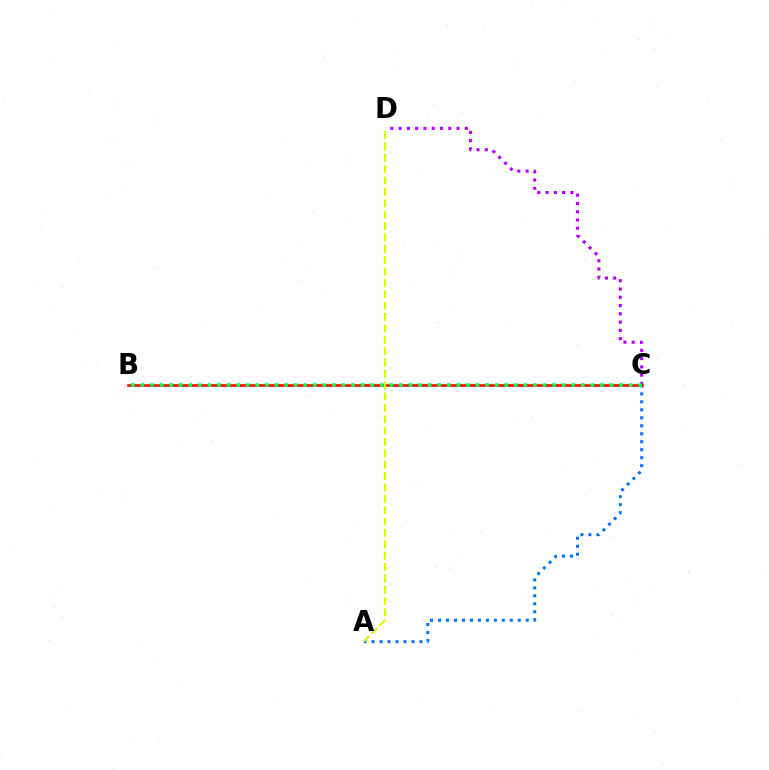{('C', 'D'): [{'color': '#b900ff', 'line_style': 'dotted', 'thickness': 2.25}], ('A', 'C'): [{'color': '#0074ff', 'line_style': 'dotted', 'thickness': 2.17}], ('B', 'C'): [{'color': '#ff0000', 'line_style': 'solid', 'thickness': 1.83}, {'color': '#00ff5c', 'line_style': 'dotted', 'thickness': 2.6}], ('A', 'D'): [{'color': '#d1ff00', 'line_style': 'dashed', 'thickness': 1.54}]}